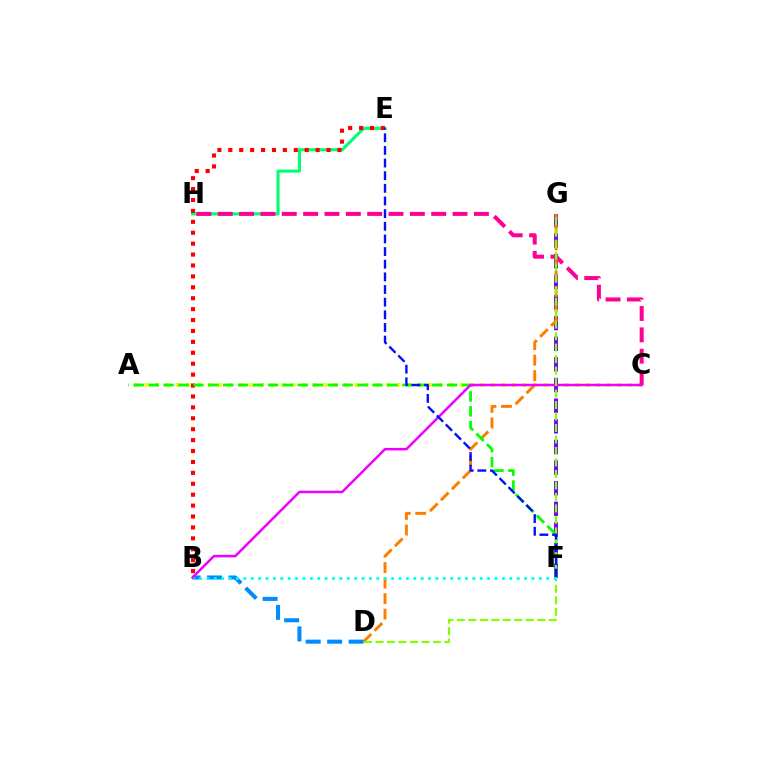{('E', 'H'): [{'color': '#00ff74', 'line_style': 'solid', 'thickness': 2.23}], ('A', 'C'): [{'color': '#fcf500', 'line_style': 'dotted', 'thickness': 2.85}], ('C', 'H'): [{'color': '#ff0094', 'line_style': 'dashed', 'thickness': 2.9}], ('F', 'G'): [{'color': '#7200ff', 'line_style': 'dashed', 'thickness': 2.8}], ('D', 'G'): [{'color': '#ff7c00', 'line_style': 'dashed', 'thickness': 2.11}, {'color': '#84ff00', 'line_style': 'dashed', 'thickness': 1.56}], ('B', 'E'): [{'color': '#ff0000', 'line_style': 'dotted', 'thickness': 2.97}], ('A', 'F'): [{'color': '#08ff00', 'line_style': 'dashed', 'thickness': 2.03}], ('B', 'D'): [{'color': '#008cff', 'line_style': 'dashed', 'thickness': 2.92}], ('B', 'C'): [{'color': '#ee00ff', 'line_style': 'solid', 'thickness': 1.79}], ('E', 'F'): [{'color': '#0010ff', 'line_style': 'dashed', 'thickness': 1.72}], ('B', 'F'): [{'color': '#00fff6', 'line_style': 'dotted', 'thickness': 2.01}]}